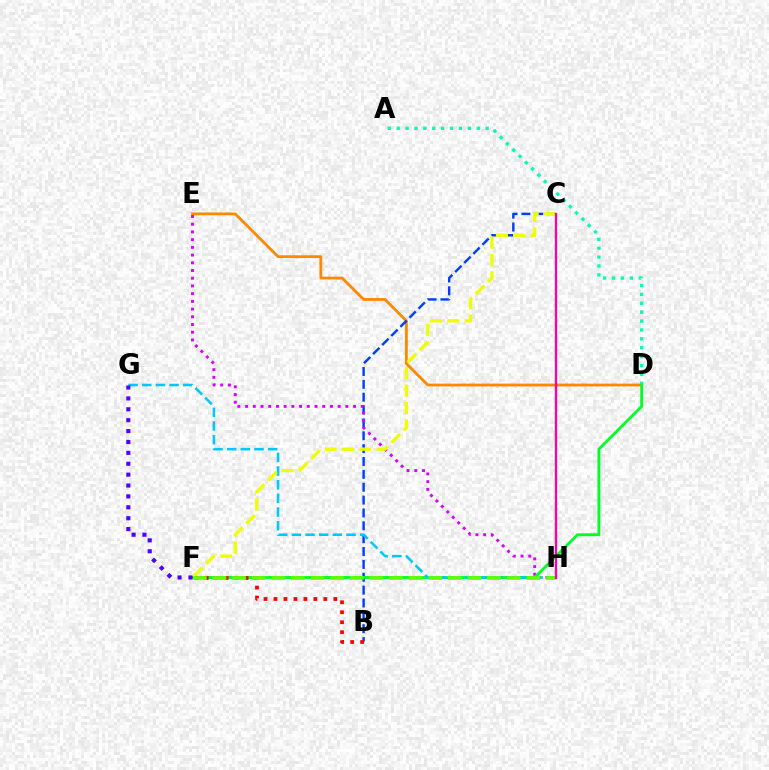{('D', 'E'): [{'color': '#ff8800', 'line_style': 'solid', 'thickness': 2.01}], ('B', 'C'): [{'color': '#003fff', 'line_style': 'dashed', 'thickness': 1.75}], ('A', 'D'): [{'color': '#00ffaf', 'line_style': 'dotted', 'thickness': 2.42}], ('E', 'H'): [{'color': '#d600ff', 'line_style': 'dotted', 'thickness': 2.1}], ('D', 'F'): [{'color': '#00ff27', 'line_style': 'solid', 'thickness': 2.05}], ('B', 'F'): [{'color': '#ff0000', 'line_style': 'dotted', 'thickness': 2.71}], ('G', 'H'): [{'color': '#00c7ff', 'line_style': 'dashed', 'thickness': 1.86}], ('C', 'F'): [{'color': '#eeff00', 'line_style': 'dashed', 'thickness': 2.36}], ('F', 'H'): [{'color': '#66ff00', 'line_style': 'dashed', 'thickness': 2.66}], ('C', 'H'): [{'color': '#ff00a0', 'line_style': 'solid', 'thickness': 1.65}], ('F', 'G'): [{'color': '#4f00ff', 'line_style': 'dotted', 'thickness': 2.96}]}